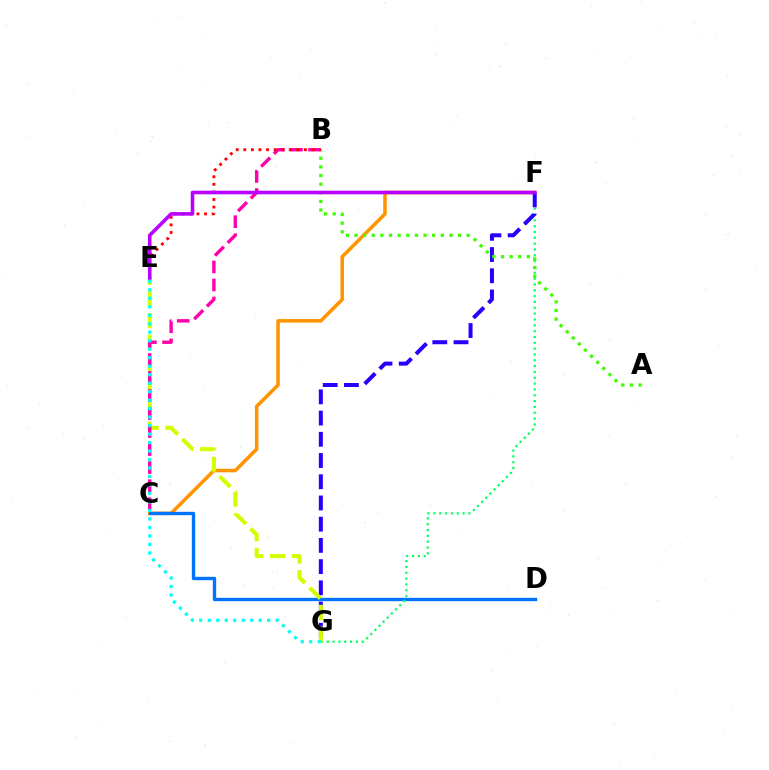{('C', 'F'): [{'color': '#ff9400', 'line_style': 'solid', 'thickness': 2.55}], ('C', 'D'): [{'color': '#0074ff', 'line_style': 'solid', 'thickness': 2.42}], ('F', 'G'): [{'color': '#00ff5c', 'line_style': 'dotted', 'thickness': 1.58}, {'color': '#2500ff', 'line_style': 'dashed', 'thickness': 2.88}], ('A', 'B'): [{'color': '#3dff00', 'line_style': 'dotted', 'thickness': 2.34}], ('E', 'G'): [{'color': '#d1ff00', 'line_style': 'dashed', 'thickness': 2.95}, {'color': '#00fff6', 'line_style': 'dotted', 'thickness': 2.31}], ('B', 'C'): [{'color': '#ff00ac', 'line_style': 'dashed', 'thickness': 2.45}], ('B', 'E'): [{'color': '#ff0000', 'line_style': 'dotted', 'thickness': 2.06}], ('E', 'F'): [{'color': '#b900ff', 'line_style': 'solid', 'thickness': 2.57}]}